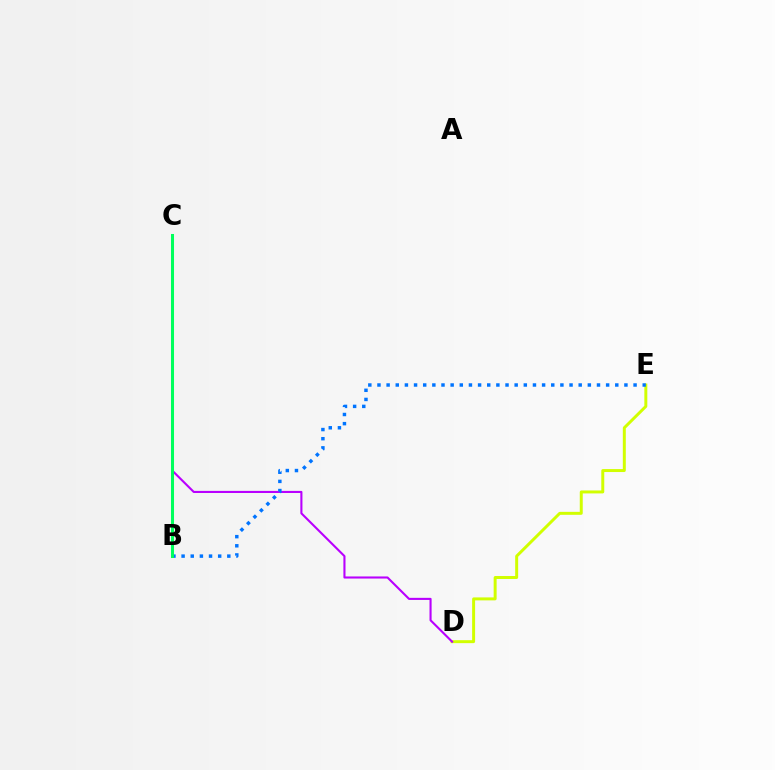{('B', 'C'): [{'color': '#ff0000', 'line_style': 'dotted', 'thickness': 1.87}, {'color': '#00ff5c', 'line_style': 'solid', 'thickness': 2.18}], ('D', 'E'): [{'color': '#d1ff00', 'line_style': 'solid', 'thickness': 2.14}], ('C', 'D'): [{'color': '#b900ff', 'line_style': 'solid', 'thickness': 1.51}], ('B', 'E'): [{'color': '#0074ff', 'line_style': 'dotted', 'thickness': 2.49}]}